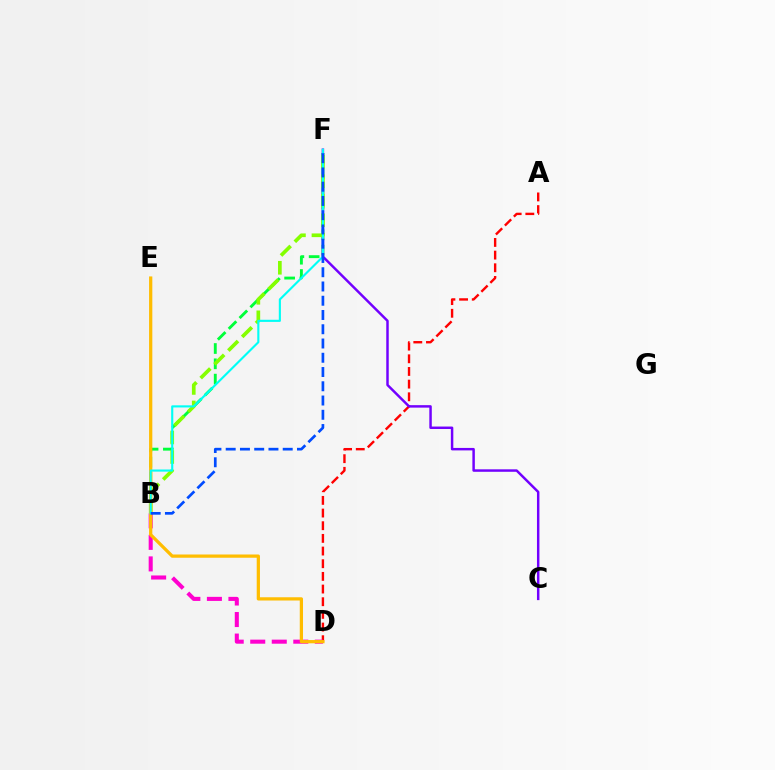{('A', 'D'): [{'color': '#ff0000', 'line_style': 'dashed', 'thickness': 1.72}], ('B', 'D'): [{'color': '#ff00cf', 'line_style': 'dashed', 'thickness': 2.92}], ('B', 'F'): [{'color': '#00ff39', 'line_style': 'dashed', 'thickness': 2.08}, {'color': '#84ff00', 'line_style': 'dashed', 'thickness': 2.65}, {'color': '#00fff6', 'line_style': 'solid', 'thickness': 1.53}, {'color': '#004bff', 'line_style': 'dashed', 'thickness': 1.94}], ('C', 'F'): [{'color': '#7200ff', 'line_style': 'solid', 'thickness': 1.78}], ('D', 'E'): [{'color': '#ffbd00', 'line_style': 'solid', 'thickness': 2.34}]}